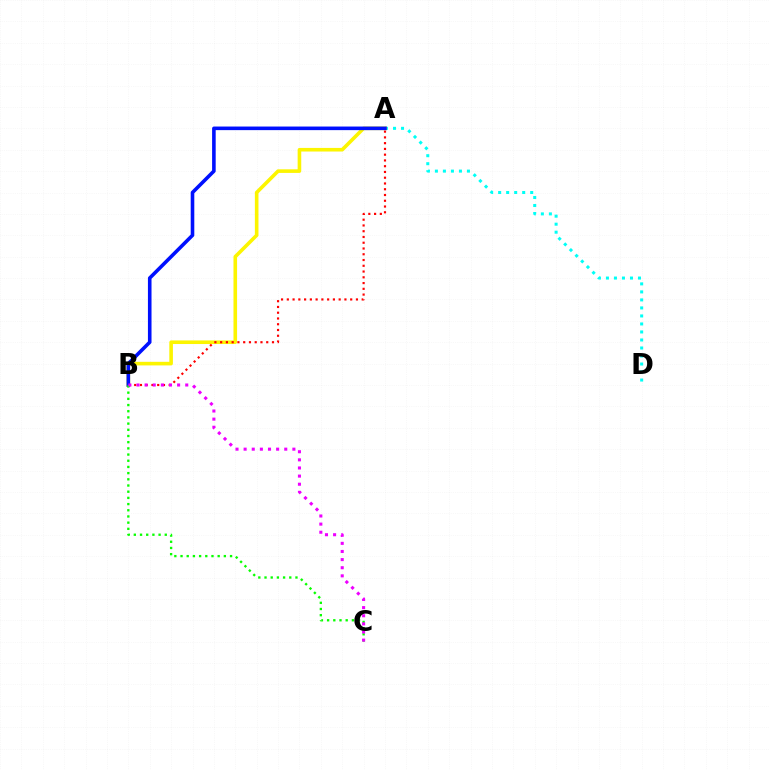{('A', 'D'): [{'color': '#00fff6', 'line_style': 'dotted', 'thickness': 2.18}], ('A', 'B'): [{'color': '#fcf500', 'line_style': 'solid', 'thickness': 2.59}, {'color': '#ff0000', 'line_style': 'dotted', 'thickness': 1.57}, {'color': '#0010ff', 'line_style': 'solid', 'thickness': 2.58}], ('B', 'C'): [{'color': '#08ff00', 'line_style': 'dotted', 'thickness': 1.68}, {'color': '#ee00ff', 'line_style': 'dotted', 'thickness': 2.21}]}